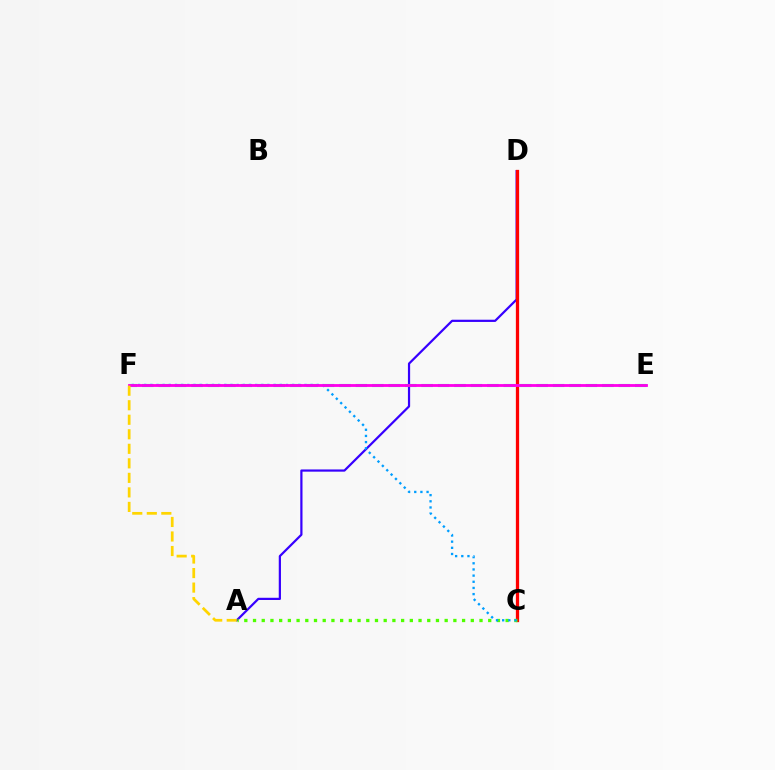{('A', 'D'): [{'color': '#3700ff', 'line_style': 'solid', 'thickness': 1.59}], ('E', 'F'): [{'color': '#00ff86', 'line_style': 'dashed', 'thickness': 2.23}, {'color': '#ff00ed', 'line_style': 'solid', 'thickness': 2.04}], ('C', 'D'): [{'color': '#ff0000', 'line_style': 'solid', 'thickness': 2.35}], ('A', 'C'): [{'color': '#4fff00', 'line_style': 'dotted', 'thickness': 2.37}], ('C', 'F'): [{'color': '#009eff', 'line_style': 'dotted', 'thickness': 1.68}], ('A', 'F'): [{'color': '#ffd500', 'line_style': 'dashed', 'thickness': 1.97}]}